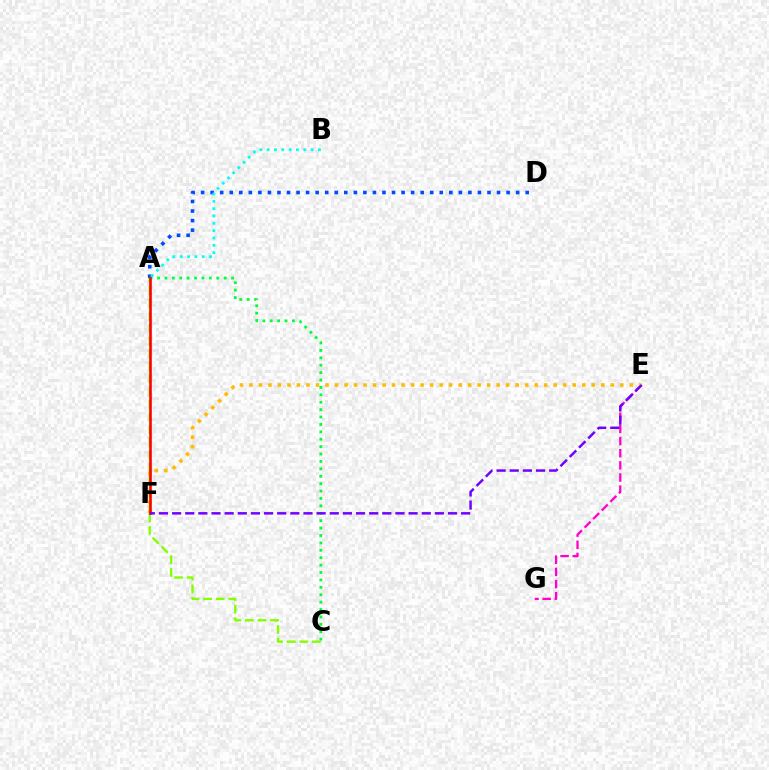{('A', 'C'): [{'color': '#84ff00', 'line_style': 'dashed', 'thickness': 1.72}, {'color': '#00ff39', 'line_style': 'dotted', 'thickness': 2.01}], ('E', 'G'): [{'color': '#ff00cf', 'line_style': 'dashed', 'thickness': 1.65}], ('E', 'F'): [{'color': '#ffbd00', 'line_style': 'dotted', 'thickness': 2.58}, {'color': '#7200ff', 'line_style': 'dashed', 'thickness': 1.78}], ('A', 'D'): [{'color': '#004bff', 'line_style': 'dotted', 'thickness': 2.59}], ('A', 'B'): [{'color': '#00fff6', 'line_style': 'dotted', 'thickness': 1.99}], ('A', 'F'): [{'color': '#ff0000', 'line_style': 'solid', 'thickness': 1.87}]}